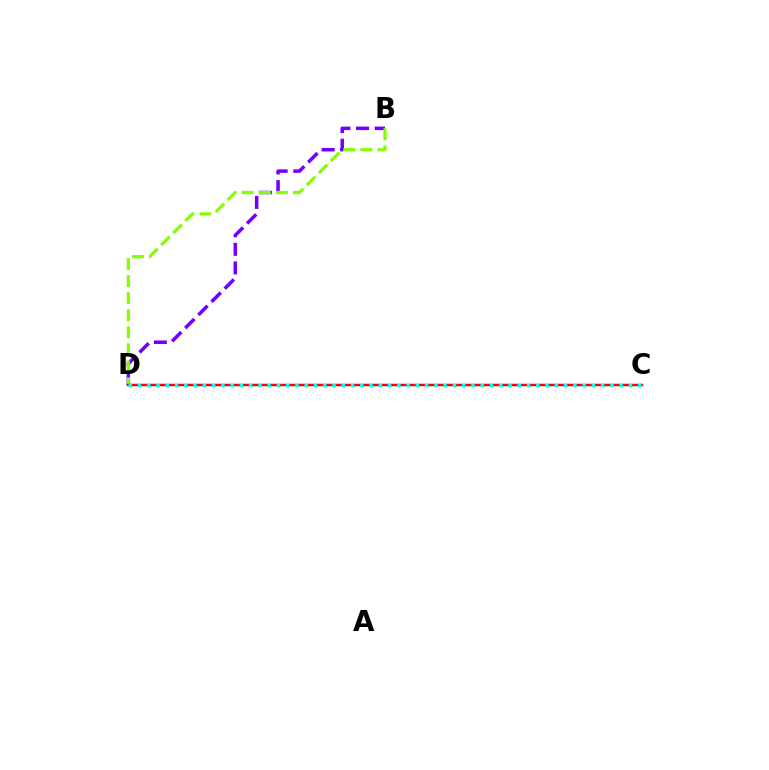{('B', 'D'): [{'color': '#7200ff', 'line_style': 'dashed', 'thickness': 2.53}, {'color': '#84ff00', 'line_style': 'dashed', 'thickness': 2.32}], ('C', 'D'): [{'color': '#ff0000', 'line_style': 'solid', 'thickness': 1.8}, {'color': '#00fff6', 'line_style': 'dotted', 'thickness': 2.52}]}